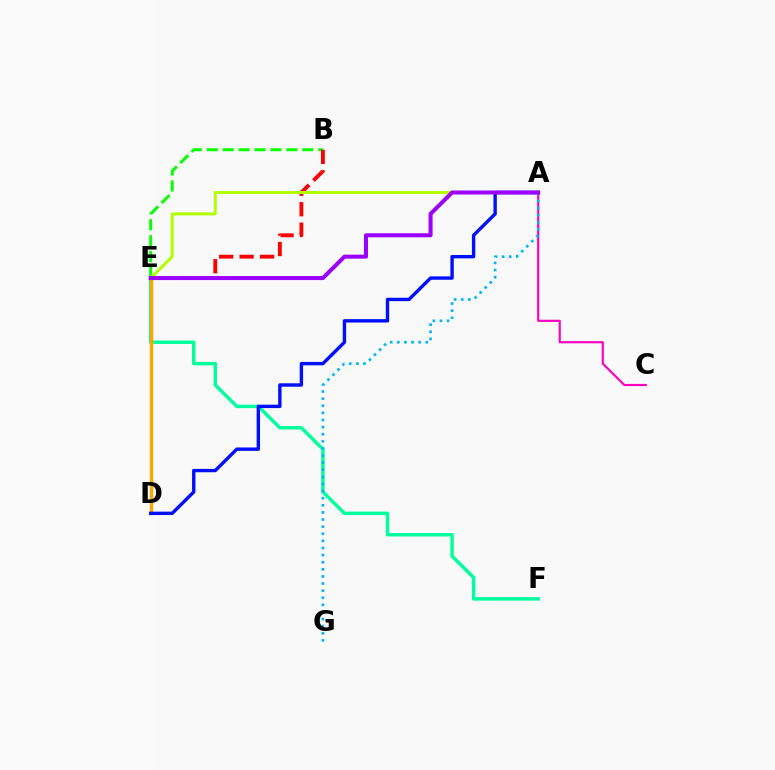{('E', 'F'): [{'color': '#00ff9d', 'line_style': 'solid', 'thickness': 2.48}], ('A', 'C'): [{'color': '#ff00bd', 'line_style': 'solid', 'thickness': 1.56}], ('B', 'E'): [{'color': '#08ff00', 'line_style': 'dashed', 'thickness': 2.16}, {'color': '#ff0000', 'line_style': 'dashed', 'thickness': 2.78}], ('A', 'G'): [{'color': '#00b5ff', 'line_style': 'dotted', 'thickness': 1.93}], ('D', 'E'): [{'color': '#ffa500', 'line_style': 'solid', 'thickness': 2.41}], ('A', 'E'): [{'color': '#b3ff00', 'line_style': 'solid', 'thickness': 2.15}, {'color': '#9b00ff', 'line_style': 'solid', 'thickness': 2.9}], ('A', 'D'): [{'color': '#0010ff', 'line_style': 'solid', 'thickness': 2.44}]}